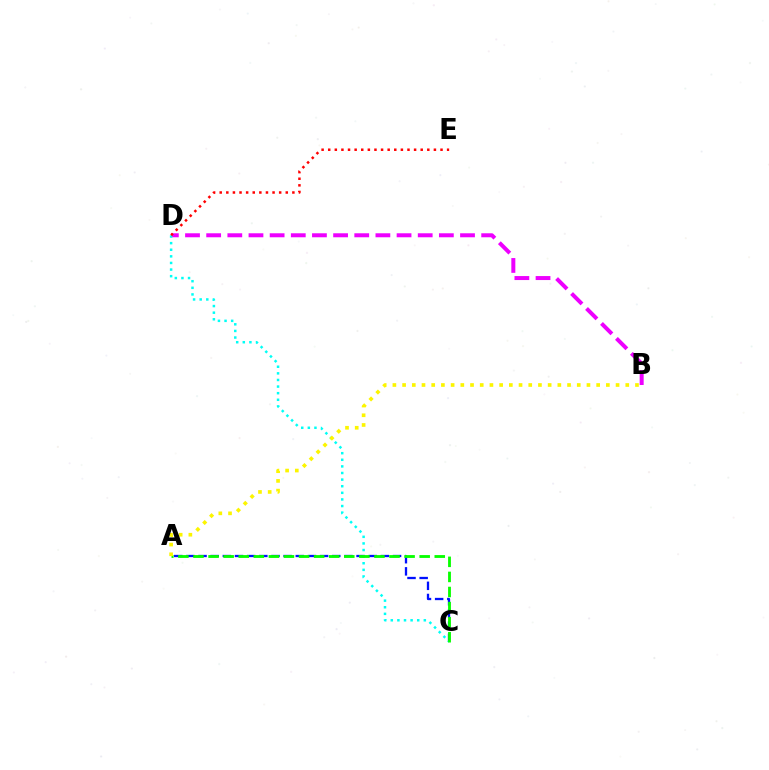{('A', 'C'): [{'color': '#0010ff', 'line_style': 'dashed', 'thickness': 1.65}, {'color': '#08ff00', 'line_style': 'dashed', 'thickness': 2.05}], ('B', 'D'): [{'color': '#ee00ff', 'line_style': 'dashed', 'thickness': 2.87}], ('C', 'D'): [{'color': '#00fff6', 'line_style': 'dotted', 'thickness': 1.8}], ('D', 'E'): [{'color': '#ff0000', 'line_style': 'dotted', 'thickness': 1.8}], ('A', 'B'): [{'color': '#fcf500', 'line_style': 'dotted', 'thickness': 2.64}]}